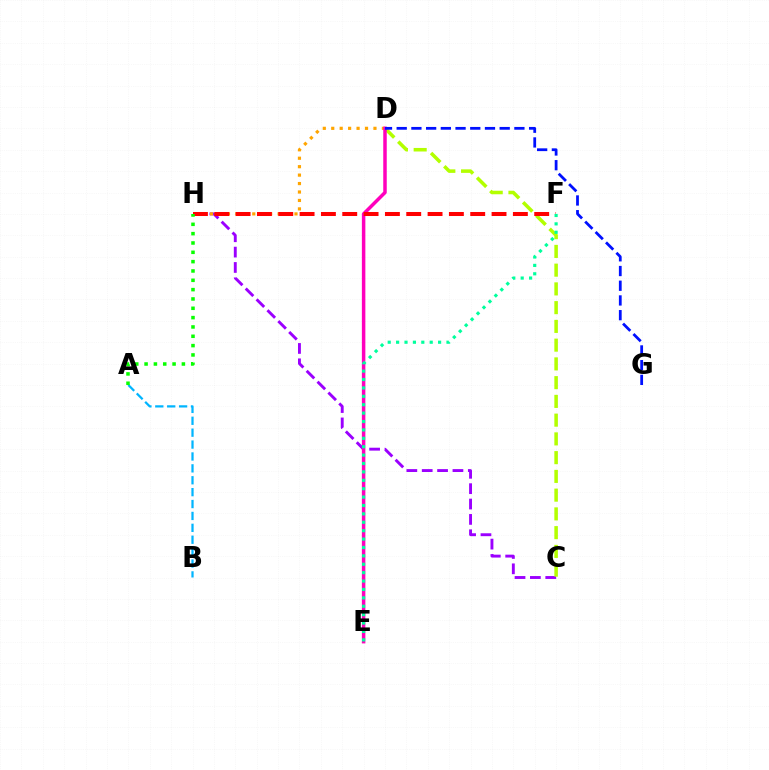{('C', 'H'): [{'color': '#9b00ff', 'line_style': 'dashed', 'thickness': 2.09}], ('C', 'D'): [{'color': '#b3ff00', 'line_style': 'dashed', 'thickness': 2.55}], ('D', 'H'): [{'color': '#ffa500', 'line_style': 'dotted', 'thickness': 2.29}], ('D', 'E'): [{'color': '#ff00bd', 'line_style': 'solid', 'thickness': 2.51}], ('F', 'H'): [{'color': '#ff0000', 'line_style': 'dashed', 'thickness': 2.9}], ('D', 'G'): [{'color': '#0010ff', 'line_style': 'dashed', 'thickness': 2.0}], ('A', 'B'): [{'color': '#00b5ff', 'line_style': 'dashed', 'thickness': 1.62}], ('A', 'H'): [{'color': '#08ff00', 'line_style': 'dotted', 'thickness': 2.53}], ('E', 'F'): [{'color': '#00ff9d', 'line_style': 'dotted', 'thickness': 2.28}]}